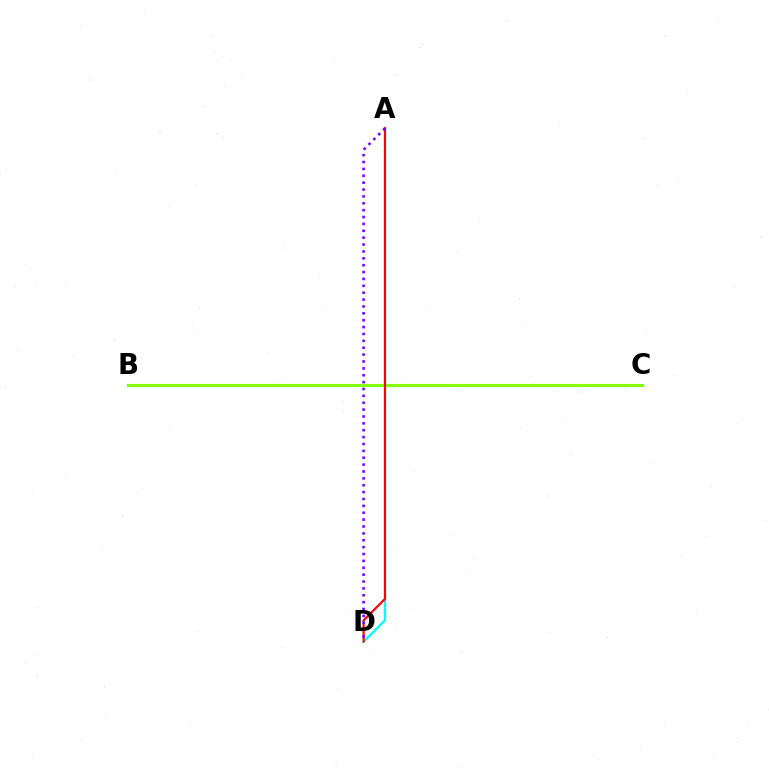{('B', 'C'): [{'color': '#84ff00', 'line_style': 'solid', 'thickness': 2.24}], ('A', 'D'): [{'color': '#00fff6', 'line_style': 'solid', 'thickness': 1.67}, {'color': '#ff0000', 'line_style': 'solid', 'thickness': 1.55}, {'color': '#7200ff', 'line_style': 'dotted', 'thickness': 1.87}]}